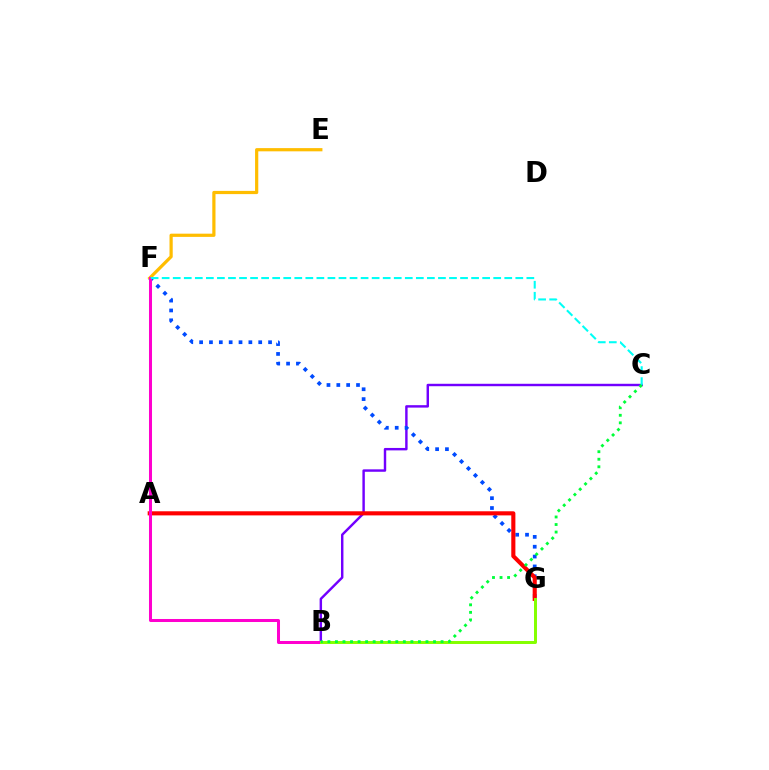{('B', 'C'): [{'color': '#7200ff', 'line_style': 'solid', 'thickness': 1.75}, {'color': '#00ff39', 'line_style': 'dotted', 'thickness': 2.05}], ('F', 'G'): [{'color': '#004bff', 'line_style': 'dotted', 'thickness': 2.68}], ('E', 'F'): [{'color': '#ffbd00', 'line_style': 'solid', 'thickness': 2.31}], ('A', 'G'): [{'color': '#ff0000', 'line_style': 'solid', 'thickness': 2.96}], ('B', 'F'): [{'color': '#ff00cf', 'line_style': 'solid', 'thickness': 2.17}], ('C', 'F'): [{'color': '#00fff6', 'line_style': 'dashed', 'thickness': 1.5}], ('B', 'G'): [{'color': '#84ff00', 'line_style': 'solid', 'thickness': 2.14}]}